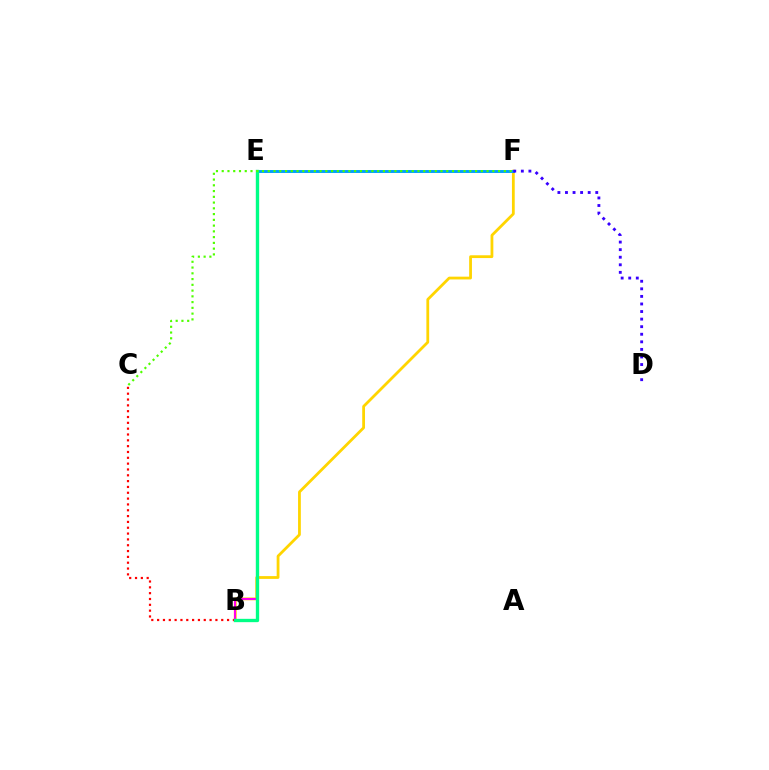{('B', 'F'): [{'color': '#ffd500', 'line_style': 'solid', 'thickness': 2.01}], ('E', 'F'): [{'color': '#009eff', 'line_style': 'solid', 'thickness': 2.1}], ('D', 'F'): [{'color': '#3700ff', 'line_style': 'dotted', 'thickness': 2.06}], ('B', 'E'): [{'color': '#ff00ed', 'line_style': 'solid', 'thickness': 1.5}, {'color': '#00ff86', 'line_style': 'solid', 'thickness': 2.4}], ('B', 'C'): [{'color': '#ff0000', 'line_style': 'dotted', 'thickness': 1.58}], ('C', 'F'): [{'color': '#4fff00', 'line_style': 'dotted', 'thickness': 1.56}]}